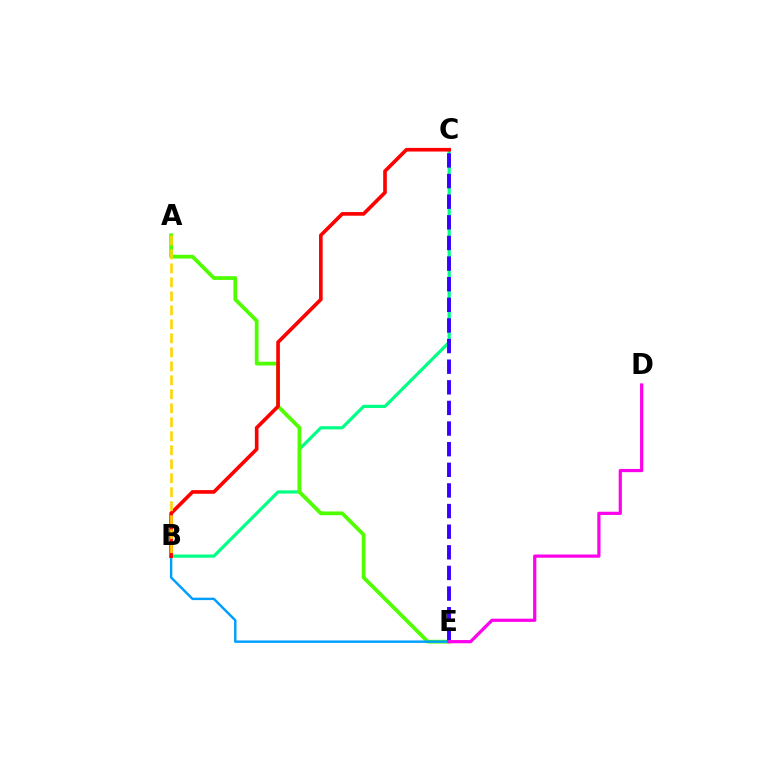{('B', 'C'): [{'color': '#00ff86', 'line_style': 'solid', 'thickness': 2.29}, {'color': '#ff0000', 'line_style': 'solid', 'thickness': 2.63}], ('A', 'E'): [{'color': '#4fff00', 'line_style': 'solid', 'thickness': 2.72}], ('C', 'E'): [{'color': '#3700ff', 'line_style': 'dashed', 'thickness': 2.8}], ('B', 'E'): [{'color': '#009eff', 'line_style': 'solid', 'thickness': 1.75}], ('A', 'B'): [{'color': '#ffd500', 'line_style': 'dashed', 'thickness': 1.9}], ('D', 'E'): [{'color': '#ff00ed', 'line_style': 'solid', 'thickness': 2.31}]}